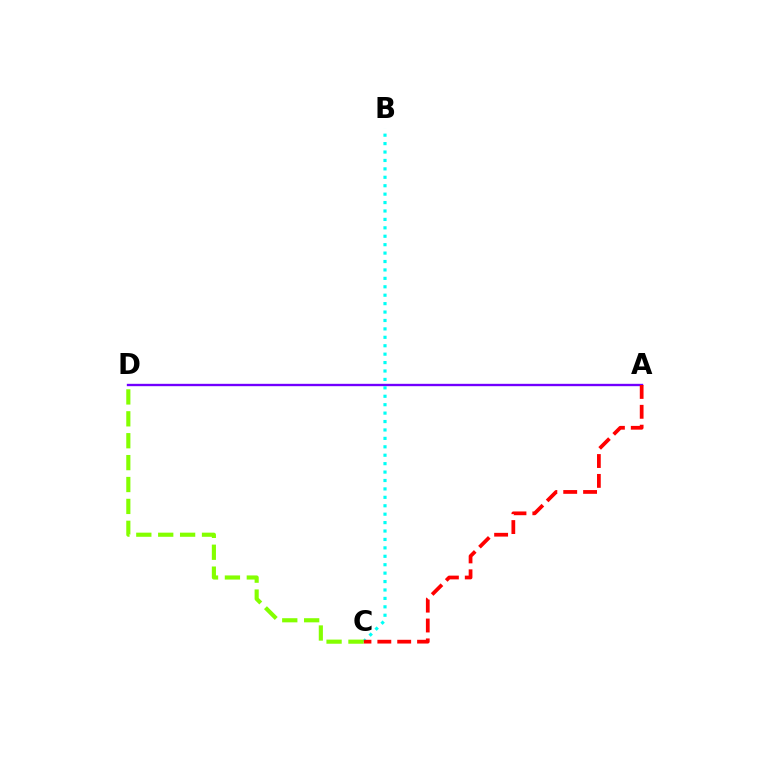{('A', 'D'): [{'color': '#7200ff', 'line_style': 'solid', 'thickness': 1.7}], ('B', 'C'): [{'color': '#00fff6', 'line_style': 'dotted', 'thickness': 2.29}], ('A', 'C'): [{'color': '#ff0000', 'line_style': 'dashed', 'thickness': 2.7}], ('C', 'D'): [{'color': '#84ff00', 'line_style': 'dashed', 'thickness': 2.97}]}